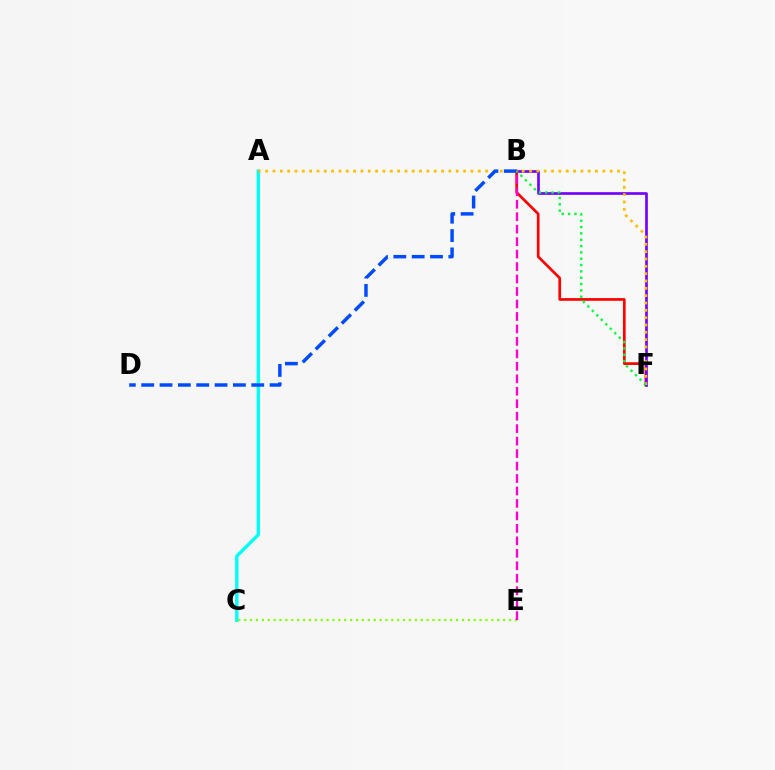{('B', 'F'): [{'color': '#ff0000', 'line_style': 'solid', 'thickness': 1.93}, {'color': '#7200ff', 'line_style': 'solid', 'thickness': 1.92}, {'color': '#00ff39', 'line_style': 'dotted', 'thickness': 1.72}], ('A', 'C'): [{'color': '#00fff6', 'line_style': 'solid', 'thickness': 2.44}], ('C', 'E'): [{'color': '#84ff00', 'line_style': 'dotted', 'thickness': 1.6}], ('A', 'F'): [{'color': '#ffbd00', 'line_style': 'dotted', 'thickness': 1.99}], ('B', 'D'): [{'color': '#004bff', 'line_style': 'dashed', 'thickness': 2.49}], ('B', 'E'): [{'color': '#ff00cf', 'line_style': 'dashed', 'thickness': 1.69}]}